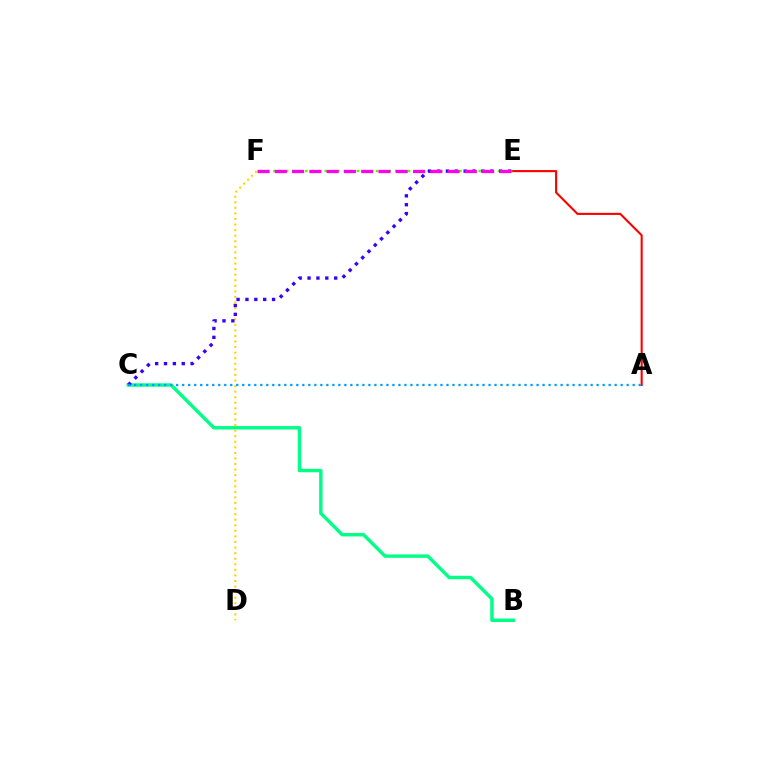{('E', 'F'): [{'color': '#4fff00', 'line_style': 'dotted', 'thickness': 1.74}, {'color': '#ff00ed', 'line_style': 'dashed', 'thickness': 2.35}], ('D', 'F'): [{'color': '#ffd500', 'line_style': 'dotted', 'thickness': 1.51}], ('B', 'C'): [{'color': '#00ff86', 'line_style': 'solid', 'thickness': 2.46}], ('C', 'E'): [{'color': '#3700ff', 'line_style': 'dotted', 'thickness': 2.41}], ('A', 'E'): [{'color': '#ff0000', 'line_style': 'solid', 'thickness': 1.52}], ('A', 'C'): [{'color': '#009eff', 'line_style': 'dotted', 'thickness': 1.63}]}